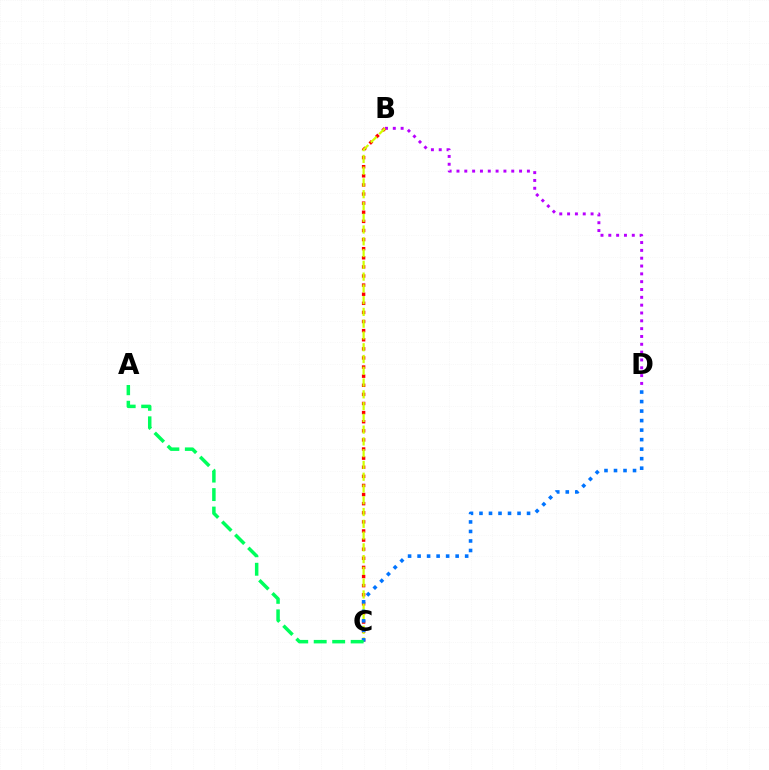{('B', 'D'): [{'color': '#b900ff', 'line_style': 'dotted', 'thickness': 2.13}], ('B', 'C'): [{'color': '#ff0000', 'line_style': 'dotted', 'thickness': 2.47}, {'color': '#d1ff00', 'line_style': 'dashed', 'thickness': 1.6}], ('C', 'D'): [{'color': '#0074ff', 'line_style': 'dotted', 'thickness': 2.59}], ('A', 'C'): [{'color': '#00ff5c', 'line_style': 'dashed', 'thickness': 2.51}]}